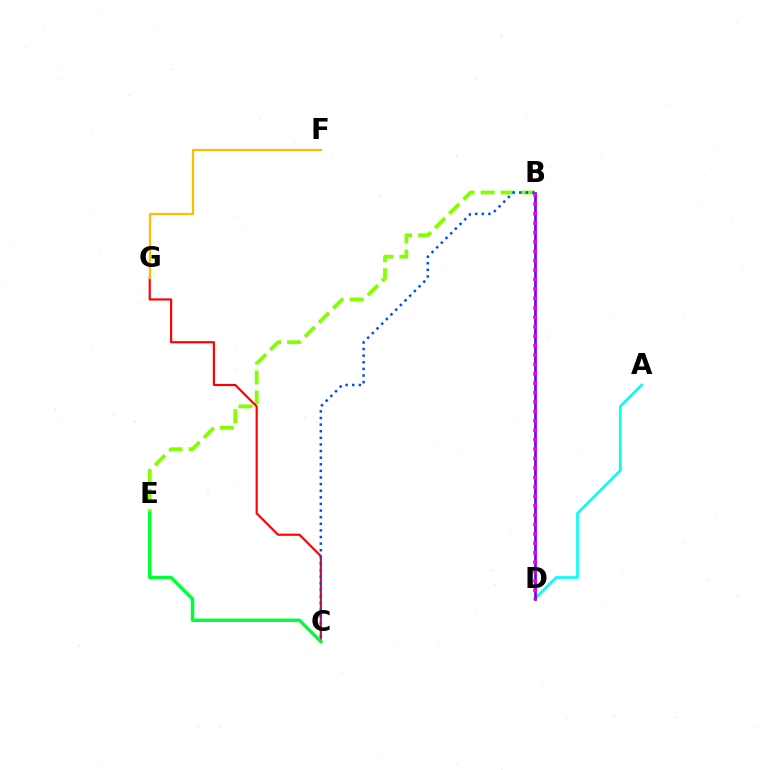{('A', 'D'): [{'color': '#00fff6', 'line_style': 'solid', 'thickness': 1.9}], ('B', 'D'): [{'color': '#7200ff', 'line_style': 'solid', 'thickness': 1.95}, {'color': '#ff00cf', 'line_style': 'dotted', 'thickness': 2.56}], ('B', 'E'): [{'color': '#84ff00', 'line_style': 'dashed', 'thickness': 2.72}], ('C', 'G'): [{'color': '#ff0000', 'line_style': 'solid', 'thickness': 1.56}], ('C', 'E'): [{'color': '#00ff39', 'line_style': 'solid', 'thickness': 2.47}], ('F', 'G'): [{'color': '#ffbd00', 'line_style': 'solid', 'thickness': 1.62}], ('B', 'C'): [{'color': '#004bff', 'line_style': 'dotted', 'thickness': 1.8}]}